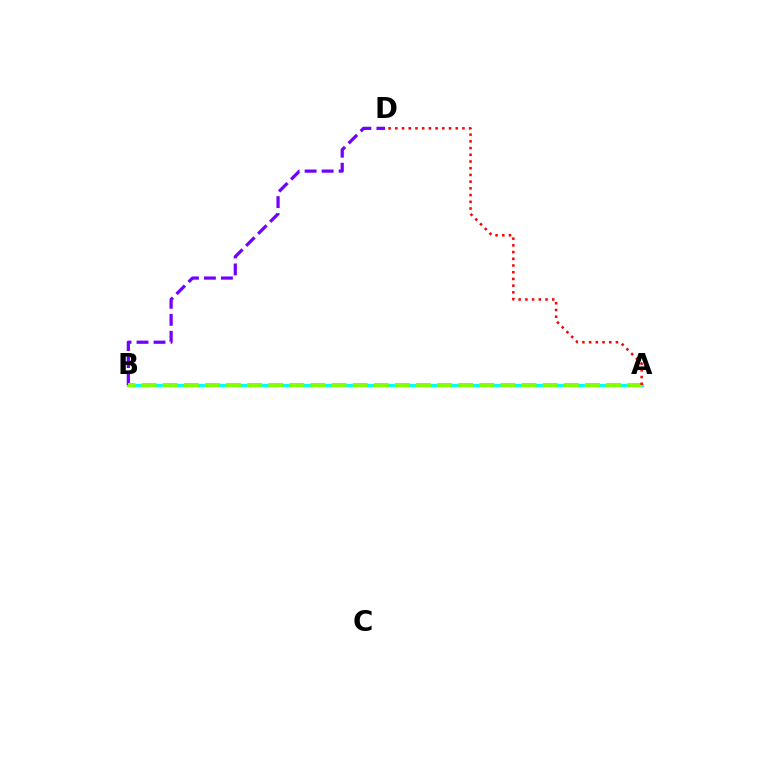{('A', 'B'): [{'color': '#00fff6', 'line_style': 'solid', 'thickness': 2.35}, {'color': '#84ff00', 'line_style': 'dashed', 'thickness': 2.87}], ('B', 'D'): [{'color': '#7200ff', 'line_style': 'dashed', 'thickness': 2.31}], ('A', 'D'): [{'color': '#ff0000', 'line_style': 'dotted', 'thickness': 1.82}]}